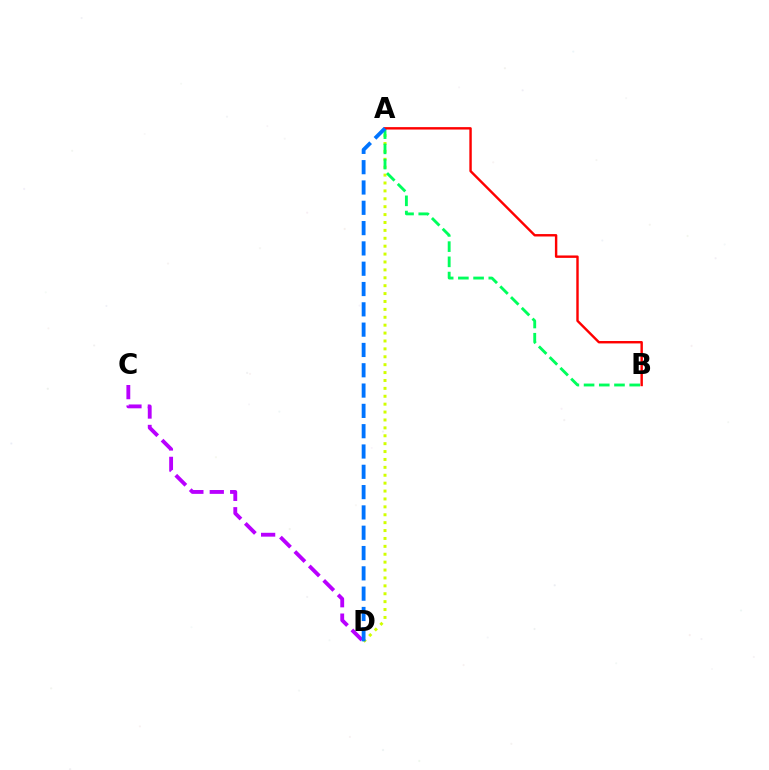{('A', 'D'): [{'color': '#d1ff00', 'line_style': 'dotted', 'thickness': 2.15}, {'color': '#0074ff', 'line_style': 'dashed', 'thickness': 2.76}], ('A', 'B'): [{'color': '#00ff5c', 'line_style': 'dashed', 'thickness': 2.07}, {'color': '#ff0000', 'line_style': 'solid', 'thickness': 1.74}], ('C', 'D'): [{'color': '#b900ff', 'line_style': 'dashed', 'thickness': 2.77}]}